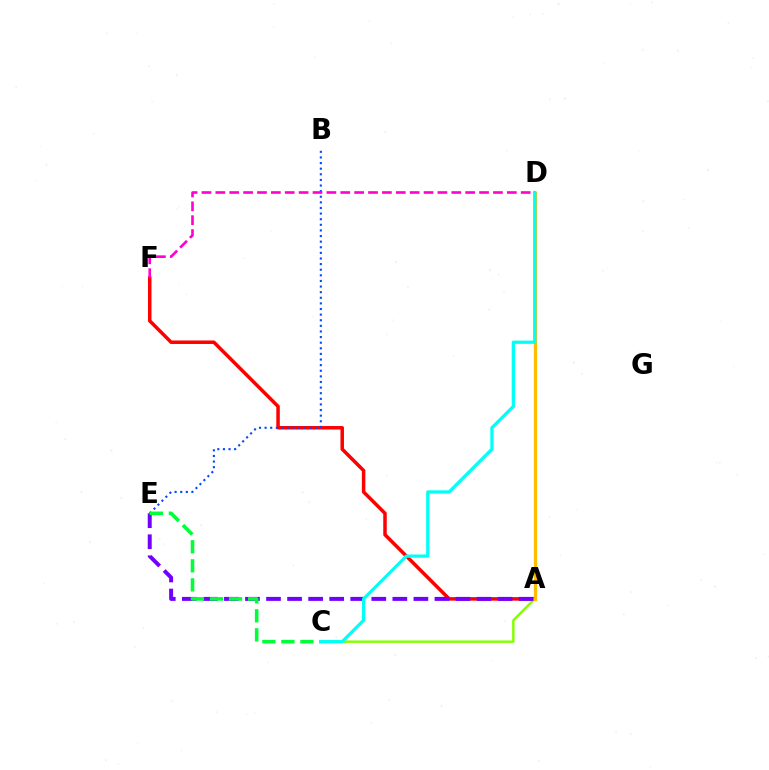{('A', 'F'): [{'color': '#ff0000', 'line_style': 'solid', 'thickness': 2.52}], ('A', 'C'): [{'color': '#84ff00', 'line_style': 'solid', 'thickness': 1.75}], ('B', 'E'): [{'color': '#004bff', 'line_style': 'dotted', 'thickness': 1.53}], ('A', 'E'): [{'color': '#7200ff', 'line_style': 'dashed', 'thickness': 2.86}], ('A', 'D'): [{'color': '#ffbd00', 'line_style': 'solid', 'thickness': 2.34}], ('C', 'E'): [{'color': '#00ff39', 'line_style': 'dashed', 'thickness': 2.58}], ('D', 'F'): [{'color': '#ff00cf', 'line_style': 'dashed', 'thickness': 1.89}], ('C', 'D'): [{'color': '#00fff6', 'line_style': 'solid', 'thickness': 2.34}]}